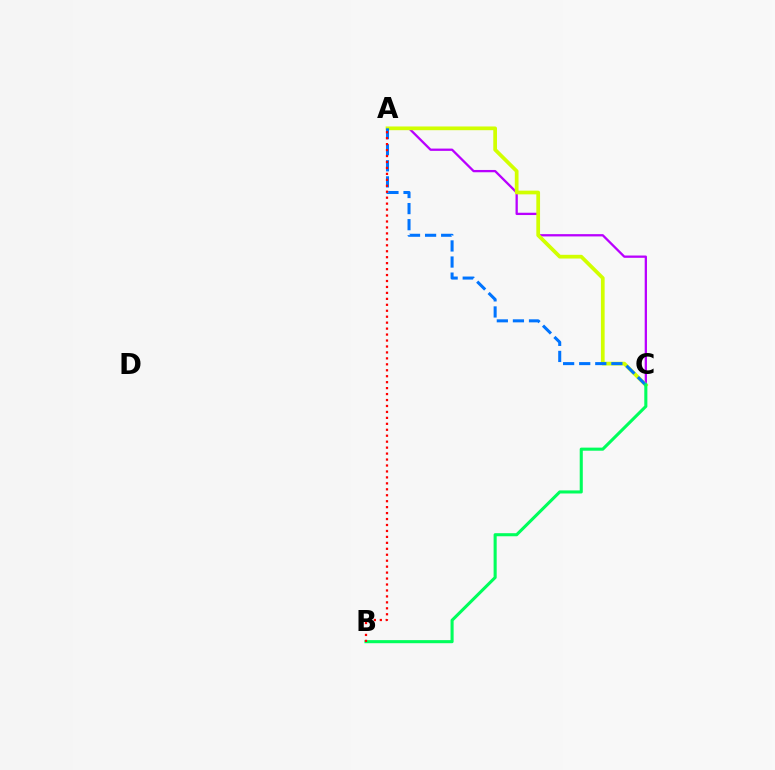{('A', 'C'): [{'color': '#b900ff', 'line_style': 'solid', 'thickness': 1.65}, {'color': '#d1ff00', 'line_style': 'solid', 'thickness': 2.68}, {'color': '#0074ff', 'line_style': 'dashed', 'thickness': 2.18}], ('B', 'C'): [{'color': '#00ff5c', 'line_style': 'solid', 'thickness': 2.22}], ('A', 'B'): [{'color': '#ff0000', 'line_style': 'dotted', 'thickness': 1.62}]}